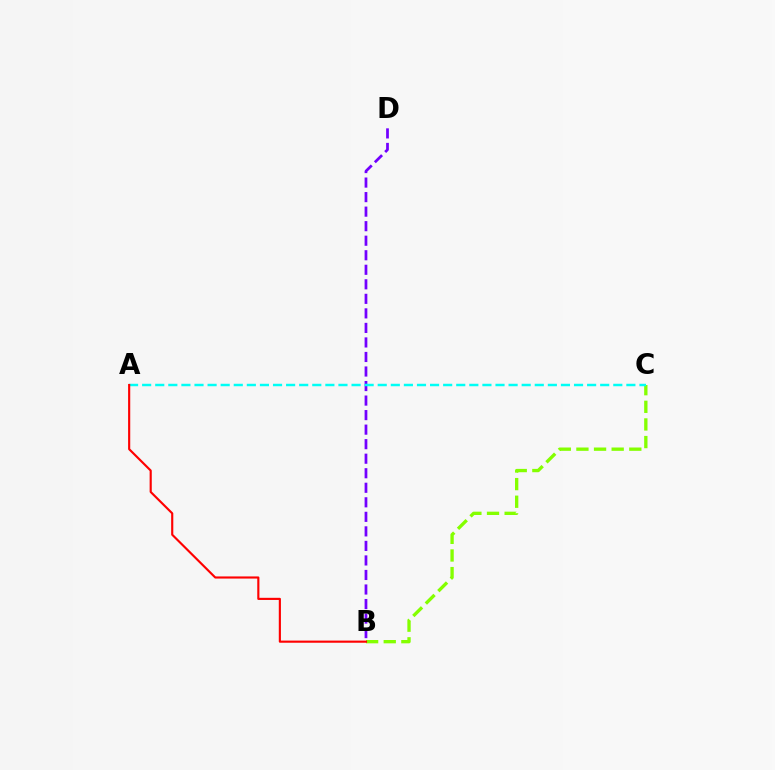{('B', 'D'): [{'color': '#7200ff', 'line_style': 'dashed', 'thickness': 1.97}], ('B', 'C'): [{'color': '#84ff00', 'line_style': 'dashed', 'thickness': 2.39}], ('A', 'C'): [{'color': '#00fff6', 'line_style': 'dashed', 'thickness': 1.78}], ('A', 'B'): [{'color': '#ff0000', 'line_style': 'solid', 'thickness': 1.54}]}